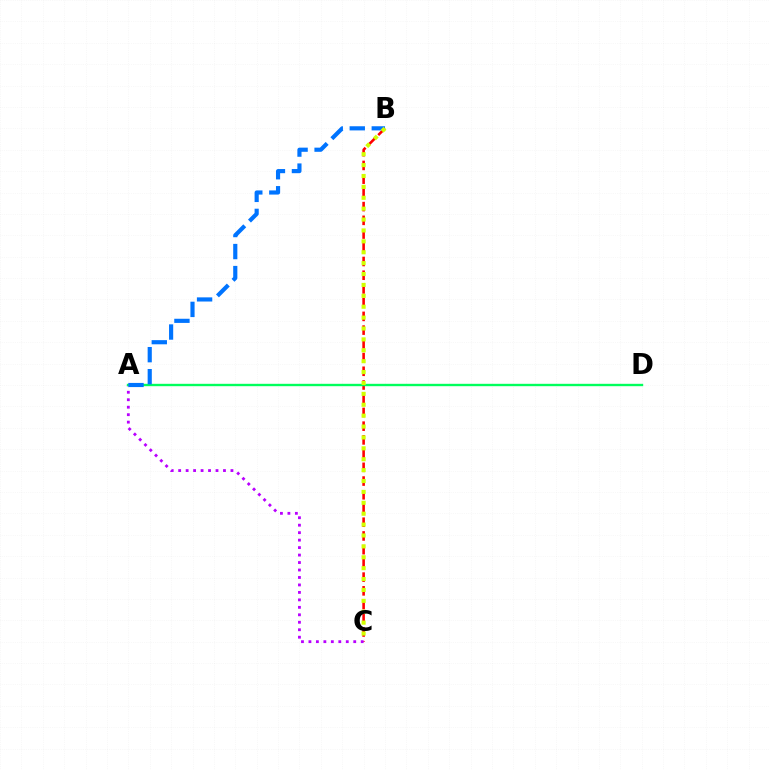{('B', 'C'): [{'color': '#ff0000', 'line_style': 'dashed', 'thickness': 1.86}, {'color': '#d1ff00', 'line_style': 'dotted', 'thickness': 2.96}], ('A', 'C'): [{'color': '#b900ff', 'line_style': 'dotted', 'thickness': 2.03}], ('A', 'D'): [{'color': '#00ff5c', 'line_style': 'solid', 'thickness': 1.71}], ('A', 'B'): [{'color': '#0074ff', 'line_style': 'dashed', 'thickness': 2.99}]}